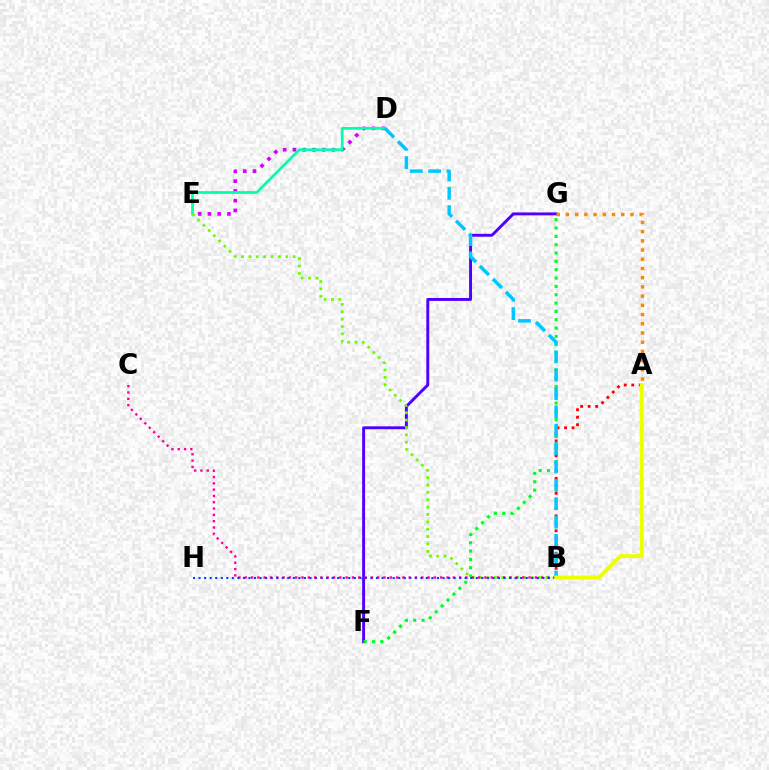{('F', 'G'): [{'color': '#4f00ff', 'line_style': 'solid', 'thickness': 2.1}, {'color': '#00ff27', 'line_style': 'dotted', 'thickness': 2.27}], ('D', 'E'): [{'color': '#d600ff', 'line_style': 'dotted', 'thickness': 2.65}, {'color': '#00ffaf', 'line_style': 'solid', 'thickness': 1.98}], ('A', 'G'): [{'color': '#ff8800', 'line_style': 'dotted', 'thickness': 2.5}], ('B', 'E'): [{'color': '#66ff00', 'line_style': 'dotted', 'thickness': 2.0}], ('B', 'C'): [{'color': '#ff00a0', 'line_style': 'dotted', 'thickness': 1.71}], ('B', 'H'): [{'color': '#003fff', 'line_style': 'dotted', 'thickness': 1.51}], ('A', 'B'): [{'color': '#ff0000', 'line_style': 'dotted', 'thickness': 2.04}, {'color': '#eeff00', 'line_style': 'solid', 'thickness': 2.79}], ('B', 'D'): [{'color': '#00c7ff', 'line_style': 'dashed', 'thickness': 2.49}]}